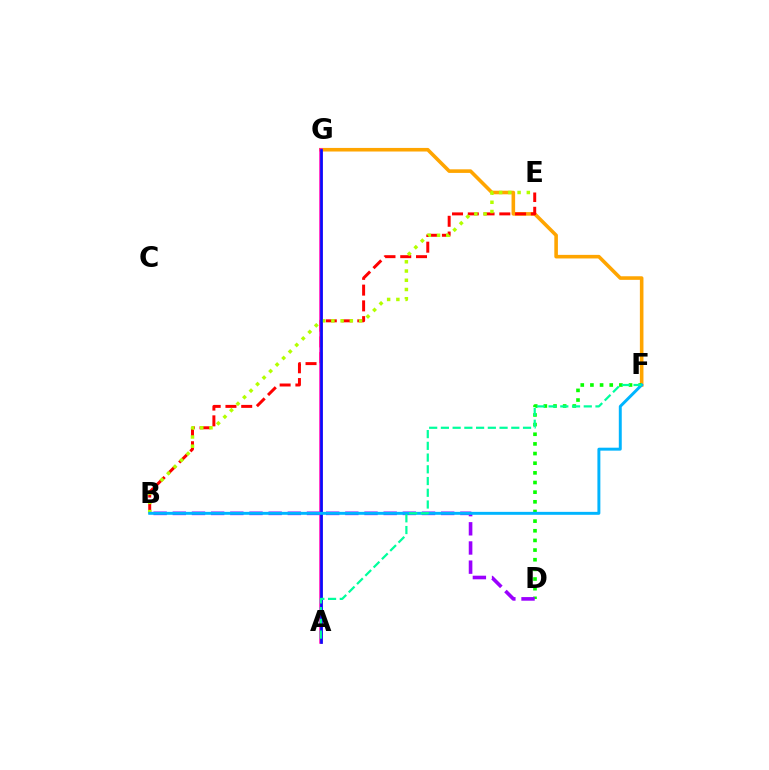{('F', 'G'): [{'color': '#ffa500', 'line_style': 'solid', 'thickness': 2.58}], ('D', 'F'): [{'color': '#08ff00', 'line_style': 'dotted', 'thickness': 2.62}], ('B', 'E'): [{'color': '#ff0000', 'line_style': 'dashed', 'thickness': 2.14}, {'color': '#b3ff00', 'line_style': 'dotted', 'thickness': 2.51}], ('B', 'D'): [{'color': '#9b00ff', 'line_style': 'dashed', 'thickness': 2.6}], ('A', 'G'): [{'color': '#ff00bd', 'line_style': 'solid', 'thickness': 2.53}, {'color': '#0010ff', 'line_style': 'solid', 'thickness': 1.87}], ('B', 'F'): [{'color': '#00b5ff', 'line_style': 'solid', 'thickness': 2.12}], ('A', 'F'): [{'color': '#00ff9d', 'line_style': 'dashed', 'thickness': 1.59}]}